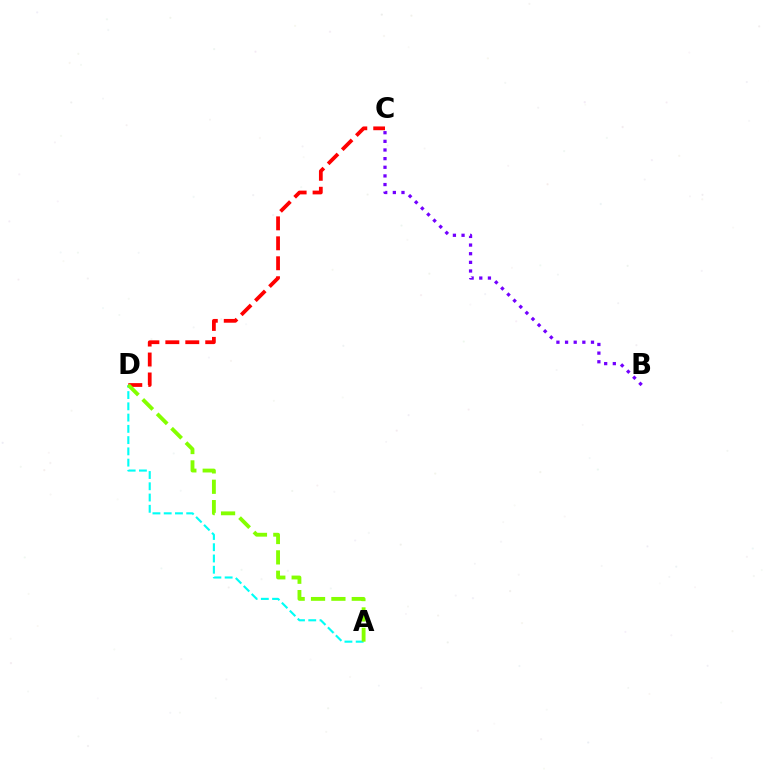{('B', 'C'): [{'color': '#7200ff', 'line_style': 'dotted', 'thickness': 2.35}], ('C', 'D'): [{'color': '#ff0000', 'line_style': 'dashed', 'thickness': 2.71}], ('A', 'D'): [{'color': '#00fff6', 'line_style': 'dashed', 'thickness': 1.53}, {'color': '#84ff00', 'line_style': 'dashed', 'thickness': 2.77}]}